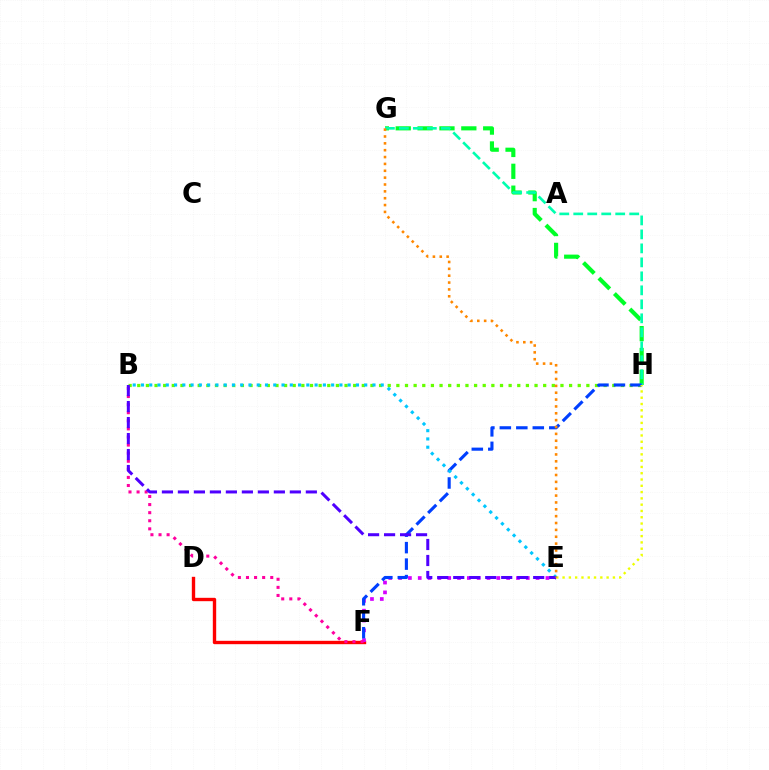{('B', 'H'): [{'color': '#66ff00', 'line_style': 'dotted', 'thickness': 2.35}], ('D', 'F'): [{'color': '#ff0000', 'line_style': 'solid', 'thickness': 2.43}], ('G', 'H'): [{'color': '#00ff27', 'line_style': 'dashed', 'thickness': 2.97}, {'color': '#00ffaf', 'line_style': 'dashed', 'thickness': 1.9}], ('E', 'F'): [{'color': '#d600ff', 'line_style': 'dotted', 'thickness': 2.67}], ('F', 'H'): [{'color': '#003fff', 'line_style': 'dashed', 'thickness': 2.24}], ('B', 'F'): [{'color': '#ff00a0', 'line_style': 'dotted', 'thickness': 2.2}], ('E', 'H'): [{'color': '#eeff00', 'line_style': 'dotted', 'thickness': 1.71}], ('B', 'E'): [{'color': '#00c7ff', 'line_style': 'dotted', 'thickness': 2.25}, {'color': '#4f00ff', 'line_style': 'dashed', 'thickness': 2.17}], ('E', 'G'): [{'color': '#ff8800', 'line_style': 'dotted', 'thickness': 1.86}]}